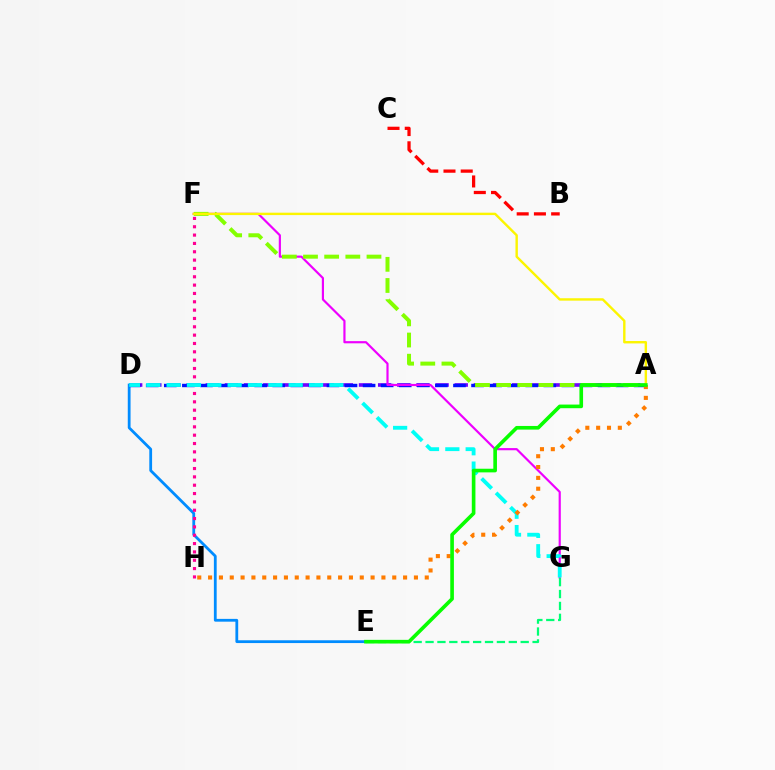{('A', 'D'): [{'color': '#7200ff', 'line_style': 'dashed', 'thickness': 2.6}, {'color': '#0010ff', 'line_style': 'dashed', 'thickness': 2.46}], ('D', 'E'): [{'color': '#008cff', 'line_style': 'solid', 'thickness': 2.01}], ('F', 'H'): [{'color': '#ff0094', 'line_style': 'dotted', 'thickness': 2.27}], ('F', 'G'): [{'color': '#ee00ff', 'line_style': 'solid', 'thickness': 1.57}], ('A', 'F'): [{'color': '#84ff00', 'line_style': 'dashed', 'thickness': 2.88}, {'color': '#fcf500', 'line_style': 'solid', 'thickness': 1.73}], ('E', 'G'): [{'color': '#00ff74', 'line_style': 'dashed', 'thickness': 1.62}], ('B', 'C'): [{'color': '#ff0000', 'line_style': 'dashed', 'thickness': 2.34}], ('D', 'G'): [{'color': '#00fff6', 'line_style': 'dashed', 'thickness': 2.76}], ('A', 'H'): [{'color': '#ff7c00', 'line_style': 'dotted', 'thickness': 2.94}], ('A', 'E'): [{'color': '#08ff00', 'line_style': 'solid', 'thickness': 2.62}]}